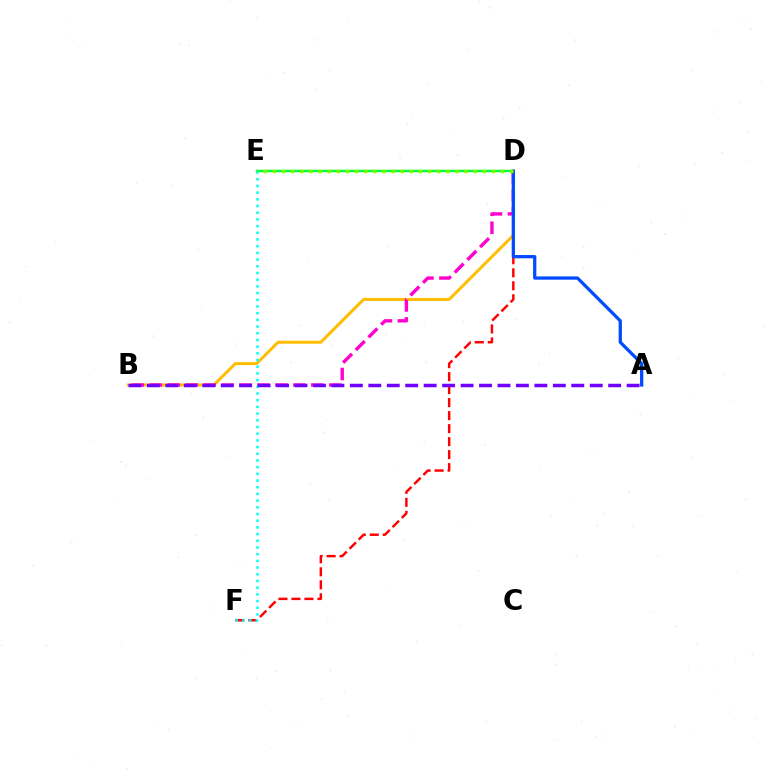{('D', 'F'): [{'color': '#ff0000', 'line_style': 'dashed', 'thickness': 1.77}], ('B', 'D'): [{'color': '#ffbd00', 'line_style': 'solid', 'thickness': 2.13}, {'color': '#ff00cf', 'line_style': 'dashed', 'thickness': 2.44}], ('D', 'E'): [{'color': '#00ff39', 'line_style': 'solid', 'thickness': 1.77}, {'color': '#84ff00', 'line_style': 'dotted', 'thickness': 2.48}], ('A', 'D'): [{'color': '#004bff', 'line_style': 'solid', 'thickness': 2.34}], ('E', 'F'): [{'color': '#00fff6', 'line_style': 'dotted', 'thickness': 1.82}], ('A', 'B'): [{'color': '#7200ff', 'line_style': 'dashed', 'thickness': 2.51}]}